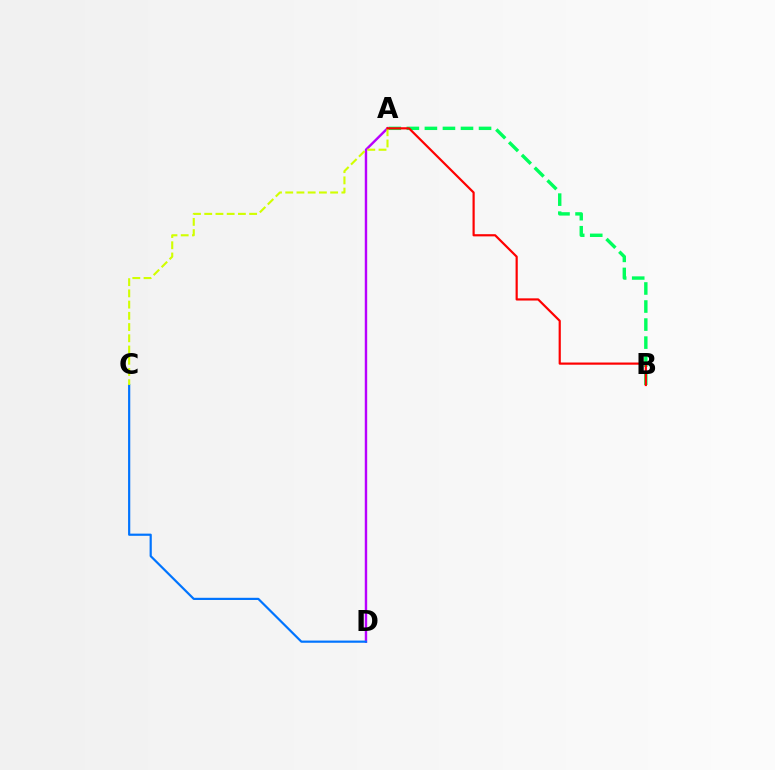{('A', 'B'): [{'color': '#00ff5c', 'line_style': 'dashed', 'thickness': 2.45}, {'color': '#ff0000', 'line_style': 'solid', 'thickness': 1.58}], ('A', 'D'): [{'color': '#b900ff', 'line_style': 'solid', 'thickness': 1.74}], ('C', 'D'): [{'color': '#0074ff', 'line_style': 'solid', 'thickness': 1.58}], ('A', 'C'): [{'color': '#d1ff00', 'line_style': 'dashed', 'thickness': 1.53}]}